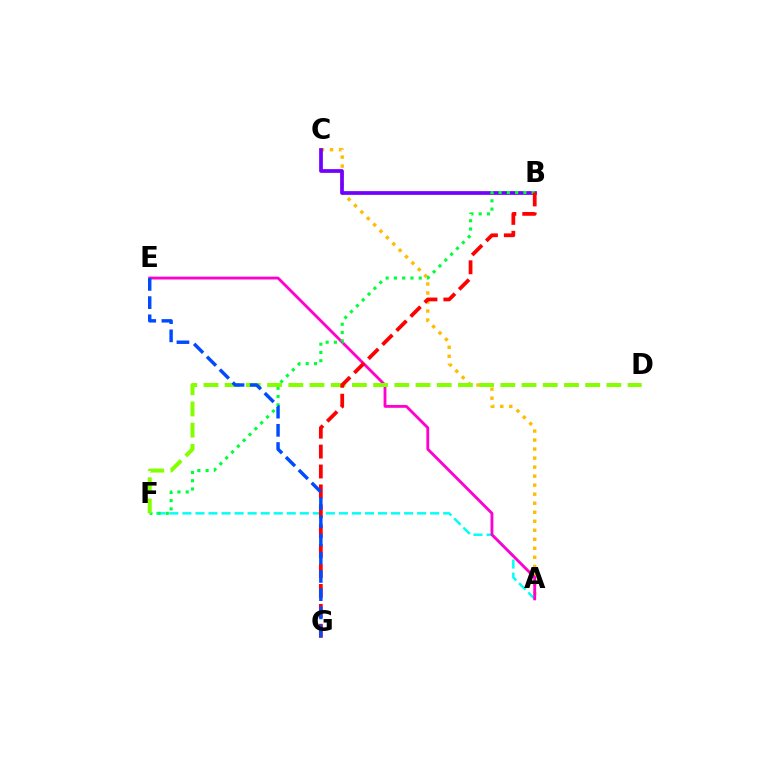{('A', 'C'): [{'color': '#ffbd00', 'line_style': 'dotted', 'thickness': 2.45}], ('A', 'F'): [{'color': '#00fff6', 'line_style': 'dashed', 'thickness': 1.77}], ('B', 'C'): [{'color': '#7200ff', 'line_style': 'solid', 'thickness': 2.69}], ('A', 'E'): [{'color': '#ff00cf', 'line_style': 'solid', 'thickness': 2.04}], ('B', 'F'): [{'color': '#00ff39', 'line_style': 'dotted', 'thickness': 2.24}], ('D', 'F'): [{'color': '#84ff00', 'line_style': 'dashed', 'thickness': 2.88}], ('B', 'G'): [{'color': '#ff0000', 'line_style': 'dashed', 'thickness': 2.7}], ('E', 'G'): [{'color': '#004bff', 'line_style': 'dashed', 'thickness': 2.47}]}